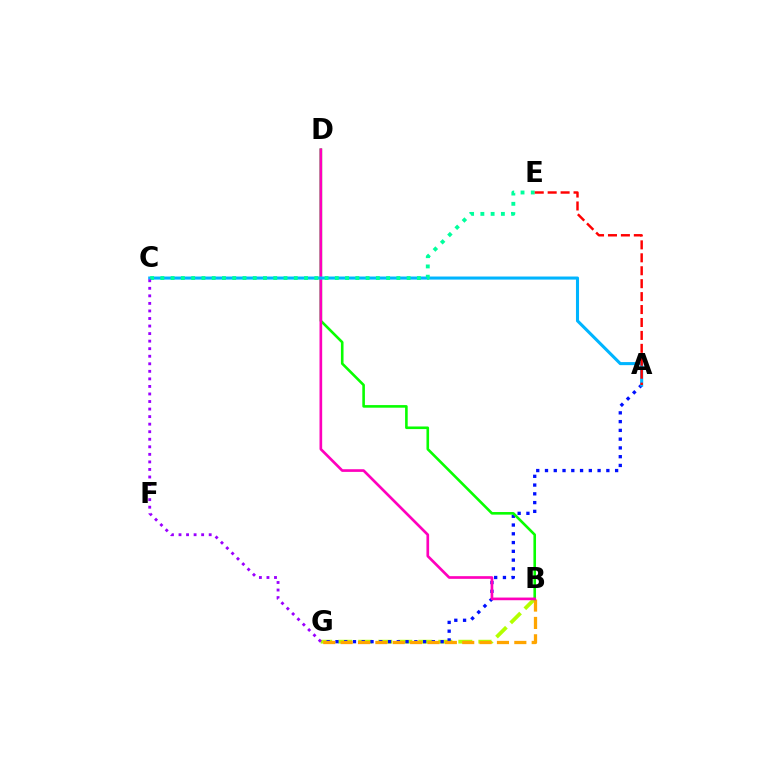{('B', 'G'): [{'color': '#b3ff00', 'line_style': 'dashed', 'thickness': 2.72}, {'color': '#ffa500', 'line_style': 'dashed', 'thickness': 2.36}], ('A', 'G'): [{'color': '#0010ff', 'line_style': 'dotted', 'thickness': 2.38}], ('B', 'D'): [{'color': '#08ff00', 'line_style': 'solid', 'thickness': 1.88}, {'color': '#ff00bd', 'line_style': 'solid', 'thickness': 1.92}], ('A', 'C'): [{'color': '#00b5ff', 'line_style': 'solid', 'thickness': 2.21}], ('C', 'E'): [{'color': '#00ff9d', 'line_style': 'dotted', 'thickness': 2.79}], ('C', 'G'): [{'color': '#9b00ff', 'line_style': 'dotted', 'thickness': 2.05}], ('A', 'E'): [{'color': '#ff0000', 'line_style': 'dashed', 'thickness': 1.76}]}